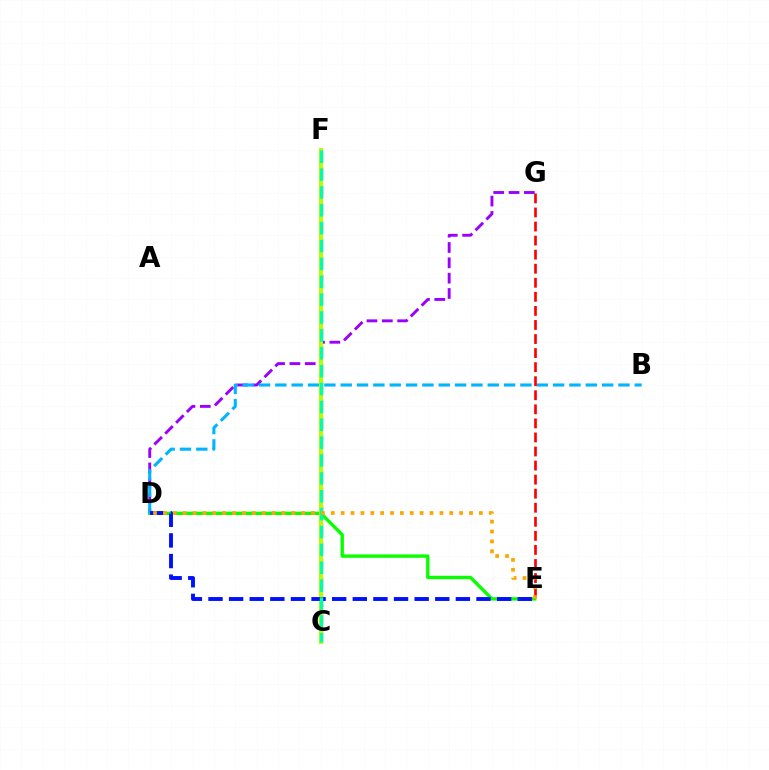{('D', 'G'): [{'color': '#9b00ff', 'line_style': 'dashed', 'thickness': 2.08}], ('C', 'F'): [{'color': '#ff00bd', 'line_style': 'dashed', 'thickness': 2.42}, {'color': '#b3ff00', 'line_style': 'solid', 'thickness': 2.9}, {'color': '#00ff9d', 'line_style': 'dashed', 'thickness': 2.43}], ('D', 'E'): [{'color': '#08ff00', 'line_style': 'solid', 'thickness': 2.42}, {'color': '#0010ff', 'line_style': 'dashed', 'thickness': 2.8}, {'color': '#ffa500', 'line_style': 'dotted', 'thickness': 2.68}], ('B', 'D'): [{'color': '#00b5ff', 'line_style': 'dashed', 'thickness': 2.22}], ('E', 'G'): [{'color': '#ff0000', 'line_style': 'dashed', 'thickness': 1.91}]}